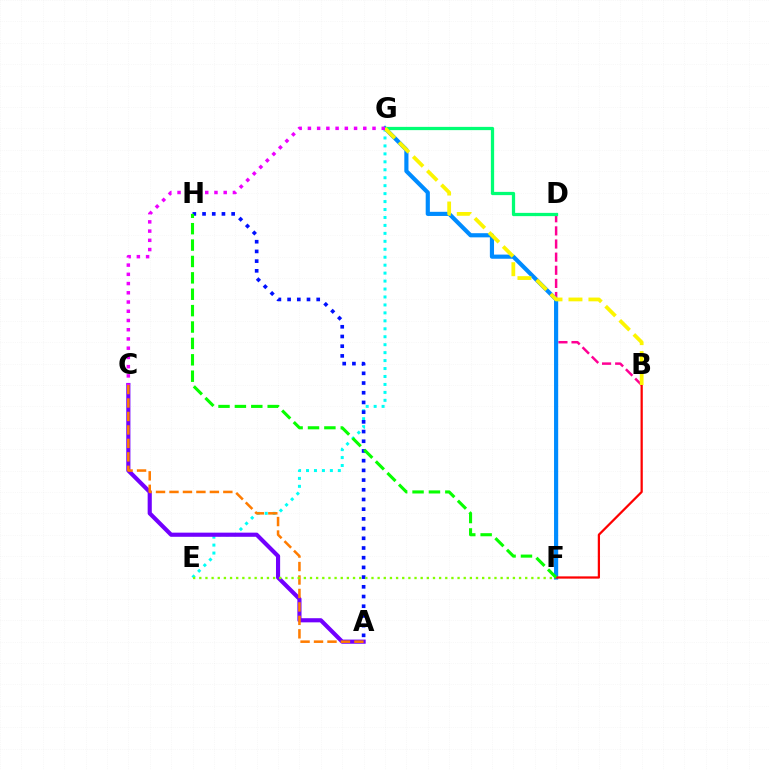{('B', 'D'): [{'color': '#ff0094', 'line_style': 'dashed', 'thickness': 1.78}], ('E', 'G'): [{'color': '#00fff6', 'line_style': 'dotted', 'thickness': 2.16}], ('A', 'C'): [{'color': '#7200ff', 'line_style': 'solid', 'thickness': 2.98}, {'color': '#ff7c00', 'line_style': 'dashed', 'thickness': 1.83}], ('F', 'G'): [{'color': '#008cff', 'line_style': 'solid', 'thickness': 2.99}], ('D', 'G'): [{'color': '#00ff74', 'line_style': 'solid', 'thickness': 2.34}], ('B', 'F'): [{'color': '#ff0000', 'line_style': 'solid', 'thickness': 1.62}], ('B', 'G'): [{'color': '#fcf500', 'line_style': 'dashed', 'thickness': 2.71}], ('A', 'H'): [{'color': '#0010ff', 'line_style': 'dotted', 'thickness': 2.64}], ('C', 'G'): [{'color': '#ee00ff', 'line_style': 'dotted', 'thickness': 2.51}], ('E', 'F'): [{'color': '#84ff00', 'line_style': 'dotted', 'thickness': 1.67}], ('F', 'H'): [{'color': '#08ff00', 'line_style': 'dashed', 'thickness': 2.23}]}